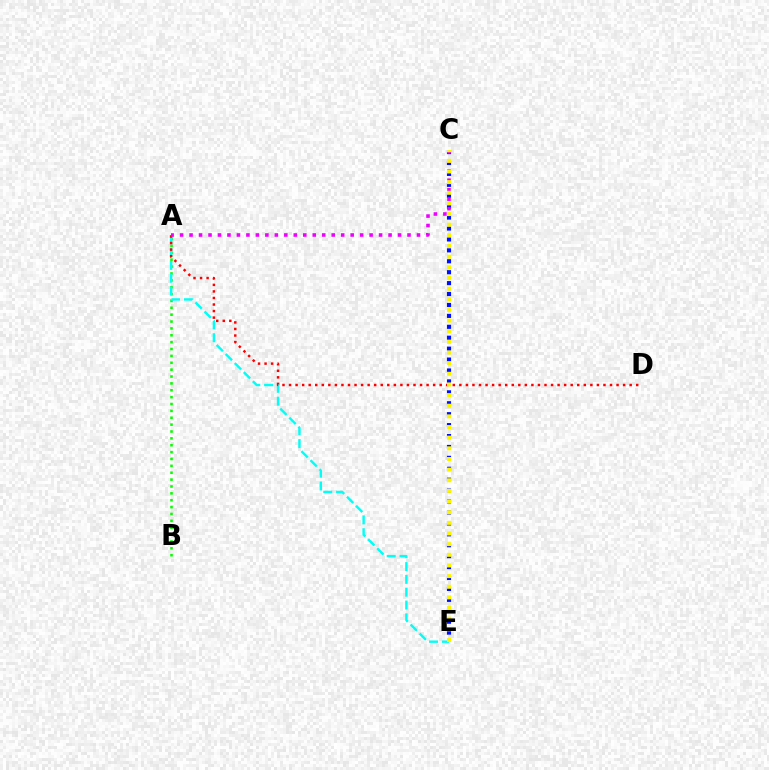{('C', 'E'): [{'color': '#0010ff', 'line_style': 'dotted', 'thickness': 2.97}, {'color': '#fcf500', 'line_style': 'dotted', 'thickness': 2.89}], ('A', 'B'): [{'color': '#08ff00', 'line_style': 'dotted', 'thickness': 1.87}], ('A', 'E'): [{'color': '#00fff6', 'line_style': 'dashed', 'thickness': 1.74}], ('A', 'D'): [{'color': '#ff0000', 'line_style': 'dotted', 'thickness': 1.78}], ('A', 'C'): [{'color': '#ee00ff', 'line_style': 'dotted', 'thickness': 2.57}]}